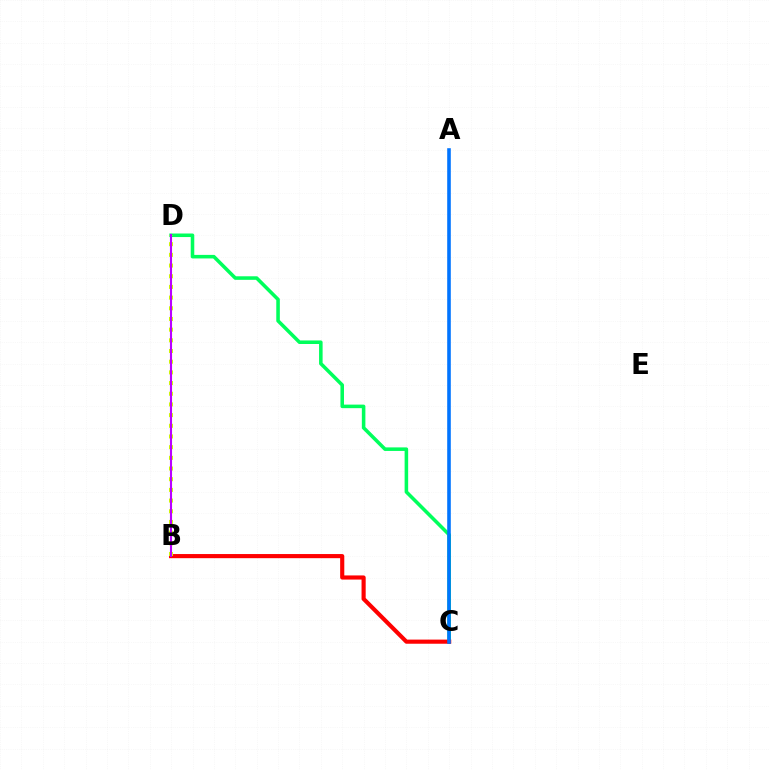{('C', 'D'): [{'color': '#00ff5c', 'line_style': 'solid', 'thickness': 2.56}], ('B', 'C'): [{'color': '#ff0000', 'line_style': 'solid', 'thickness': 2.98}], ('B', 'D'): [{'color': '#d1ff00', 'line_style': 'dotted', 'thickness': 2.9}, {'color': '#b900ff', 'line_style': 'solid', 'thickness': 1.52}], ('A', 'C'): [{'color': '#0074ff', 'line_style': 'solid', 'thickness': 2.59}]}